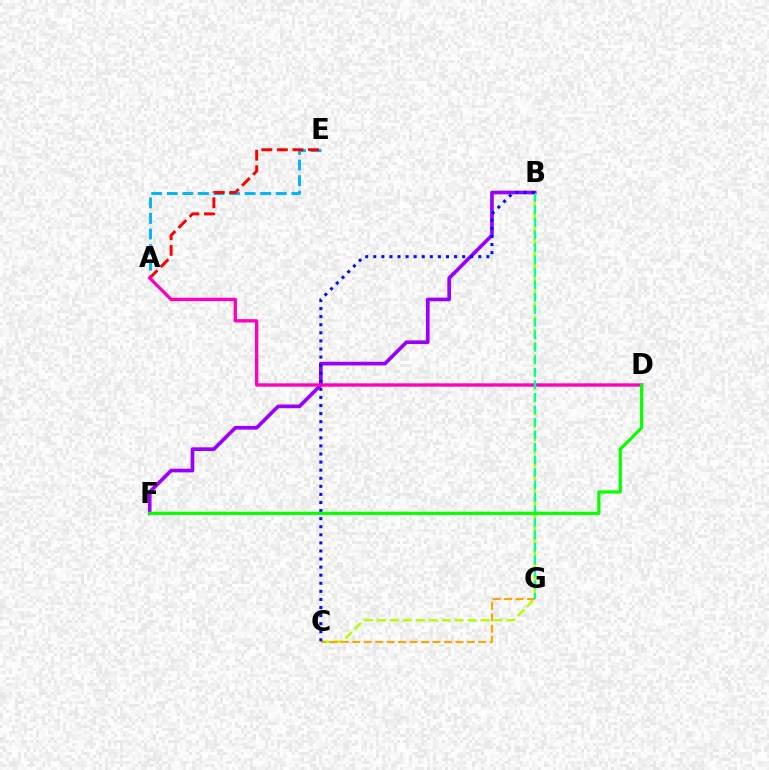{('A', 'E'): [{'color': '#00b5ff', 'line_style': 'dashed', 'thickness': 2.11}, {'color': '#ff0000', 'line_style': 'dashed', 'thickness': 2.11}], ('B', 'C'): [{'color': '#b3ff00', 'line_style': 'dashed', 'thickness': 1.76}, {'color': '#0010ff', 'line_style': 'dotted', 'thickness': 2.2}], ('B', 'F'): [{'color': '#9b00ff', 'line_style': 'solid', 'thickness': 2.65}], ('A', 'D'): [{'color': '#ff00bd', 'line_style': 'solid', 'thickness': 2.4}], ('C', 'G'): [{'color': '#ffa500', 'line_style': 'dashed', 'thickness': 1.56}], ('B', 'G'): [{'color': '#00ff9d', 'line_style': 'dashed', 'thickness': 1.7}], ('D', 'F'): [{'color': '#08ff00', 'line_style': 'solid', 'thickness': 2.31}]}